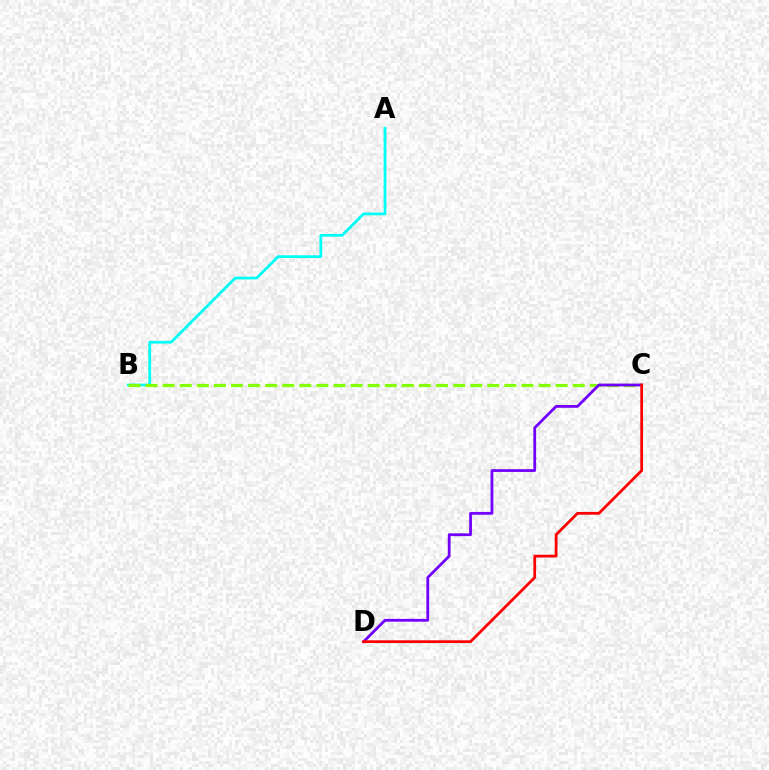{('A', 'B'): [{'color': '#00fff6', 'line_style': 'solid', 'thickness': 1.98}], ('B', 'C'): [{'color': '#84ff00', 'line_style': 'dashed', 'thickness': 2.32}], ('C', 'D'): [{'color': '#7200ff', 'line_style': 'solid', 'thickness': 2.01}, {'color': '#ff0000', 'line_style': 'solid', 'thickness': 1.99}]}